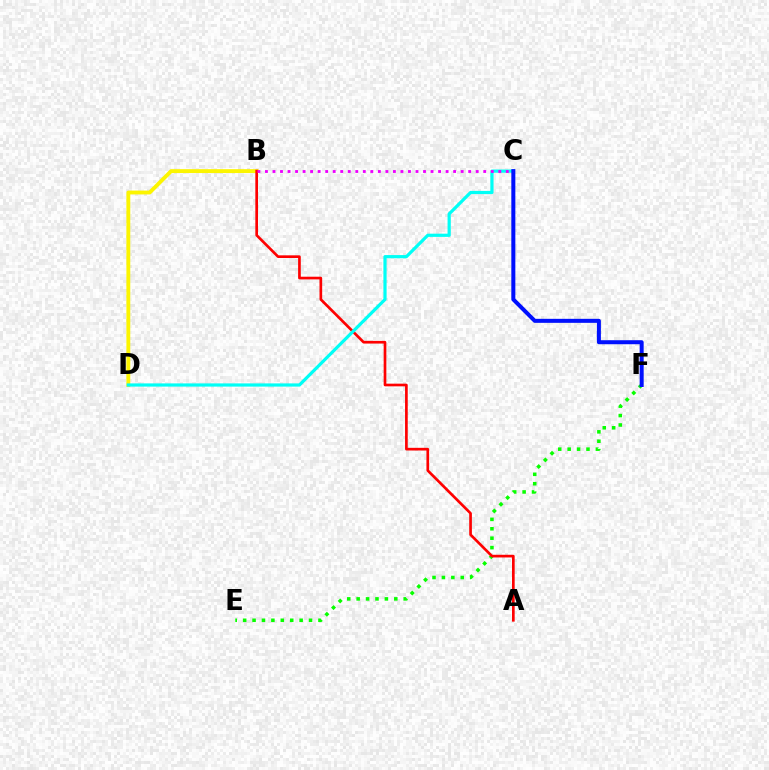{('B', 'D'): [{'color': '#fcf500', 'line_style': 'solid', 'thickness': 2.79}], ('E', 'F'): [{'color': '#08ff00', 'line_style': 'dotted', 'thickness': 2.56}], ('A', 'B'): [{'color': '#ff0000', 'line_style': 'solid', 'thickness': 1.93}], ('C', 'D'): [{'color': '#00fff6', 'line_style': 'solid', 'thickness': 2.3}], ('C', 'F'): [{'color': '#0010ff', 'line_style': 'solid', 'thickness': 2.89}], ('B', 'C'): [{'color': '#ee00ff', 'line_style': 'dotted', 'thickness': 2.05}]}